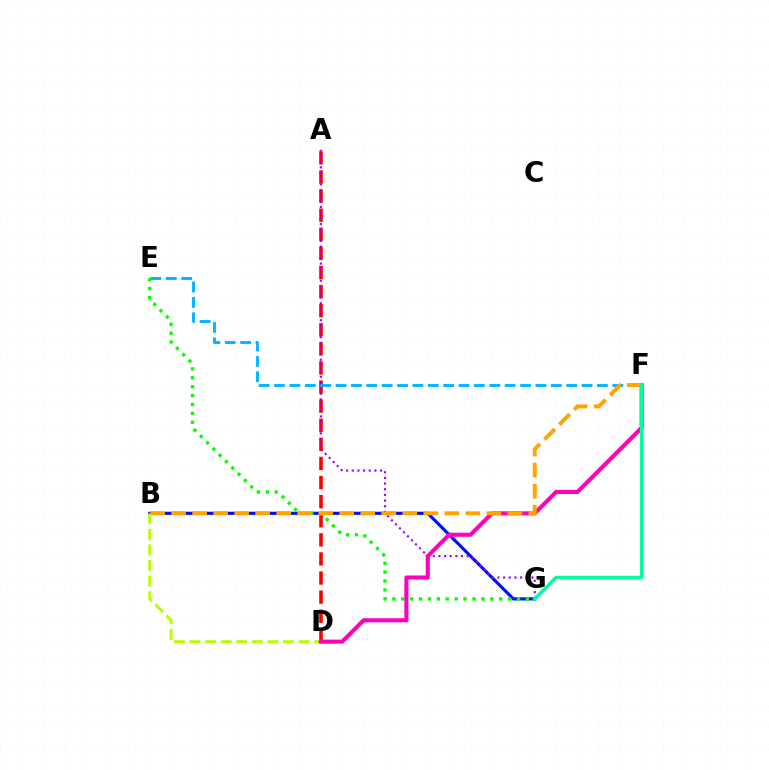{('A', 'D'): [{'color': '#ff0000', 'line_style': 'dashed', 'thickness': 2.59}], ('B', 'G'): [{'color': '#0010ff', 'line_style': 'solid', 'thickness': 2.27}], ('E', 'G'): [{'color': '#08ff00', 'line_style': 'dotted', 'thickness': 2.42}], ('A', 'G'): [{'color': '#9b00ff', 'line_style': 'dotted', 'thickness': 1.54}], ('B', 'D'): [{'color': '#b3ff00', 'line_style': 'dashed', 'thickness': 2.12}], ('E', 'F'): [{'color': '#00b5ff', 'line_style': 'dashed', 'thickness': 2.09}], ('D', 'F'): [{'color': '#ff00bd', 'line_style': 'solid', 'thickness': 2.94}], ('B', 'F'): [{'color': '#ffa500', 'line_style': 'dashed', 'thickness': 2.86}], ('F', 'G'): [{'color': '#00ff9d', 'line_style': 'solid', 'thickness': 2.53}]}